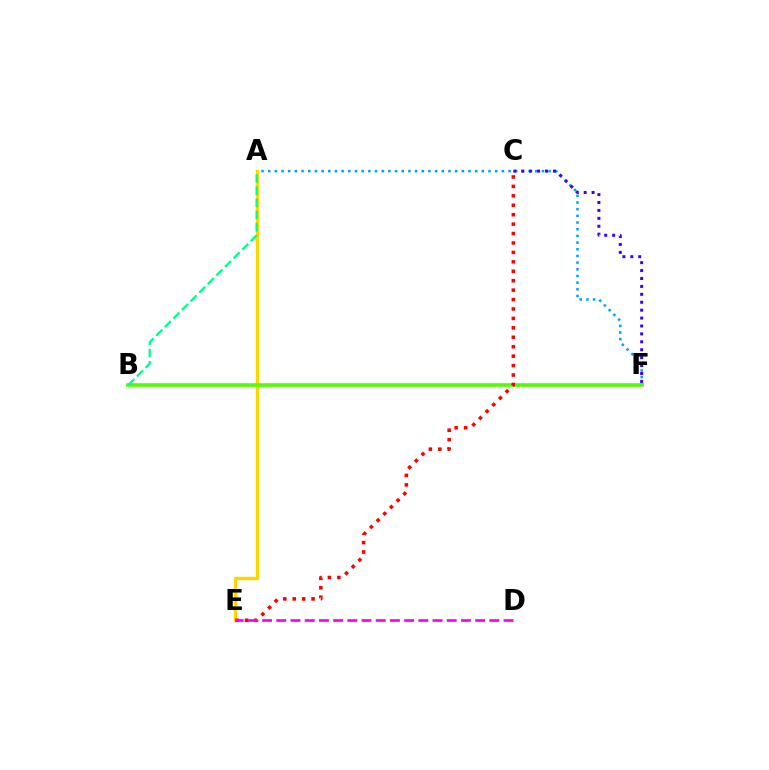{('A', 'F'): [{'color': '#009eff', 'line_style': 'dotted', 'thickness': 1.81}], ('A', 'E'): [{'color': '#ffd500', 'line_style': 'solid', 'thickness': 2.46}], ('B', 'F'): [{'color': '#4fff00', 'line_style': 'solid', 'thickness': 2.62}], ('C', 'E'): [{'color': '#ff0000', 'line_style': 'dotted', 'thickness': 2.56}], ('C', 'F'): [{'color': '#3700ff', 'line_style': 'dotted', 'thickness': 2.15}], ('A', 'B'): [{'color': '#00ff86', 'line_style': 'dashed', 'thickness': 1.65}], ('D', 'E'): [{'color': '#ff00ed', 'line_style': 'dashed', 'thickness': 1.93}]}